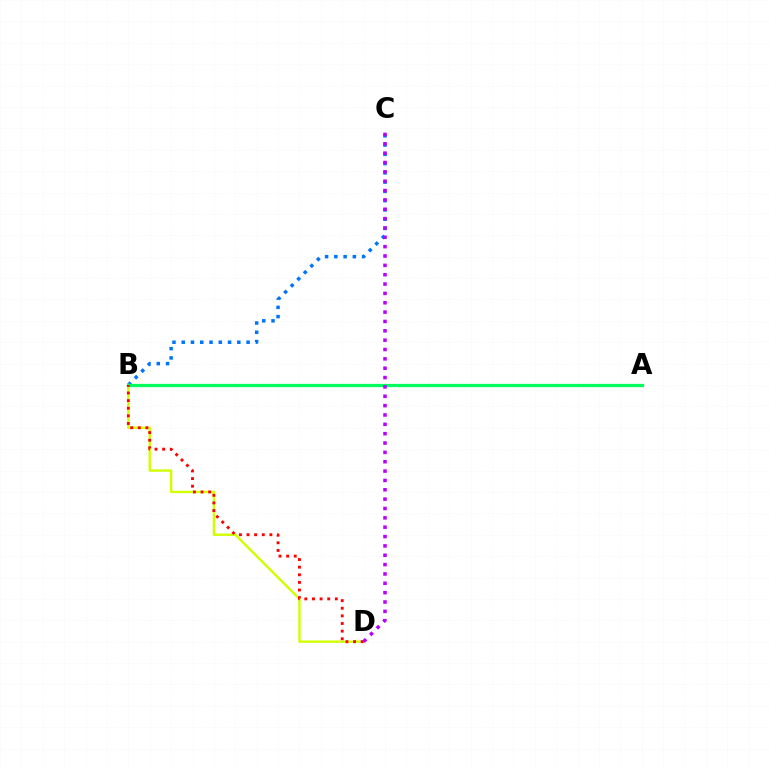{('B', 'C'): [{'color': '#0074ff', 'line_style': 'dotted', 'thickness': 2.52}], ('B', 'D'): [{'color': '#d1ff00', 'line_style': 'solid', 'thickness': 1.72}, {'color': '#ff0000', 'line_style': 'dotted', 'thickness': 2.07}], ('A', 'B'): [{'color': '#00ff5c', 'line_style': 'solid', 'thickness': 2.34}], ('C', 'D'): [{'color': '#b900ff', 'line_style': 'dotted', 'thickness': 2.54}]}